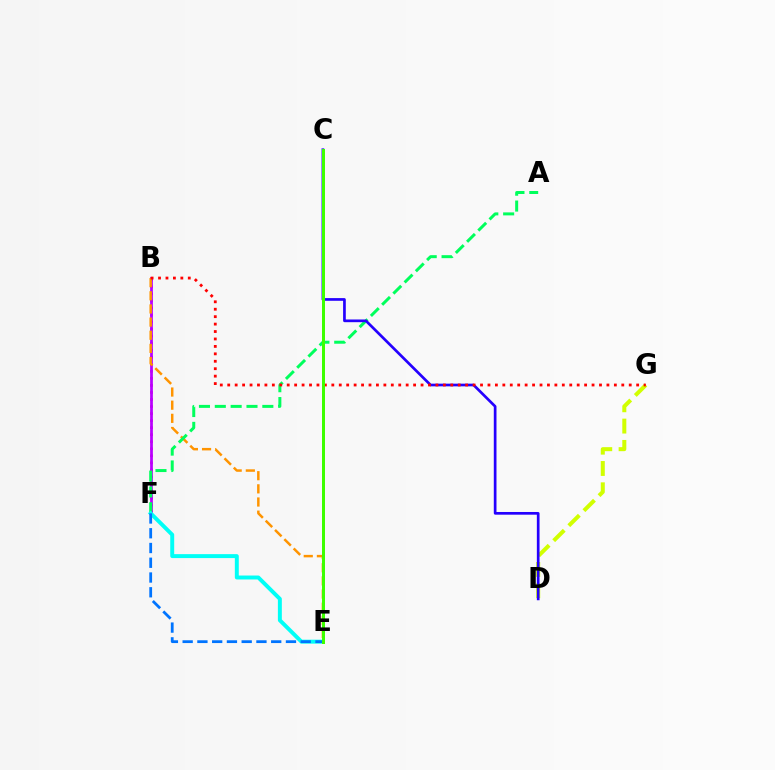{('B', 'F'): [{'color': '#ff00ac', 'line_style': 'dotted', 'thickness': 1.91}, {'color': '#b900ff', 'line_style': 'solid', 'thickness': 1.97}], ('B', 'E'): [{'color': '#ff9400', 'line_style': 'dashed', 'thickness': 1.79}], ('A', 'F'): [{'color': '#00ff5c', 'line_style': 'dashed', 'thickness': 2.15}], ('D', 'G'): [{'color': '#d1ff00', 'line_style': 'dashed', 'thickness': 2.89}], ('C', 'D'): [{'color': '#2500ff', 'line_style': 'solid', 'thickness': 1.94}], ('E', 'F'): [{'color': '#00fff6', 'line_style': 'solid', 'thickness': 2.84}, {'color': '#0074ff', 'line_style': 'dashed', 'thickness': 2.0}], ('B', 'G'): [{'color': '#ff0000', 'line_style': 'dotted', 'thickness': 2.02}], ('C', 'E'): [{'color': '#3dff00', 'line_style': 'solid', 'thickness': 2.15}]}